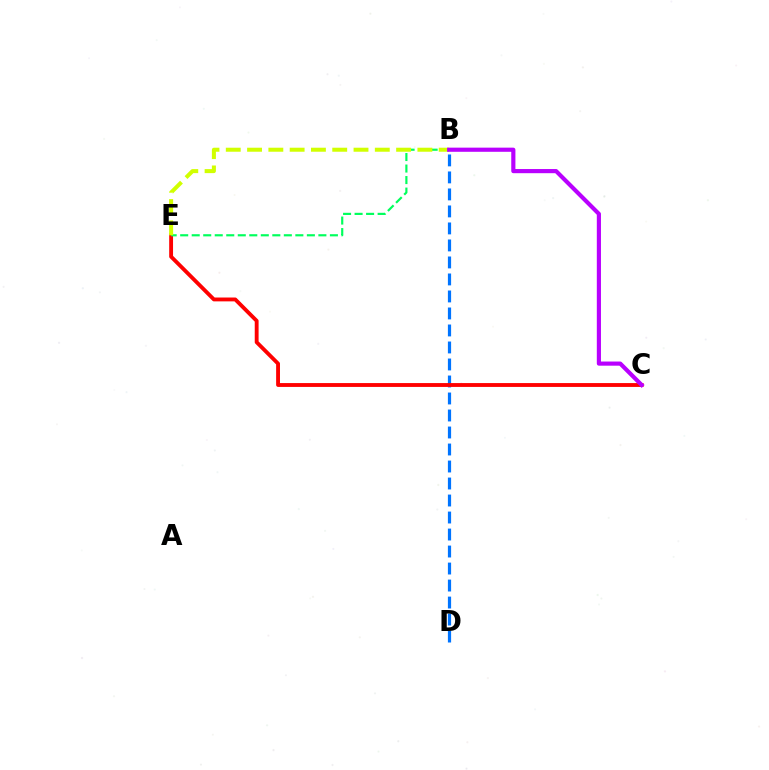{('B', 'D'): [{'color': '#0074ff', 'line_style': 'dashed', 'thickness': 2.31}], ('C', 'E'): [{'color': '#ff0000', 'line_style': 'solid', 'thickness': 2.78}], ('B', 'E'): [{'color': '#00ff5c', 'line_style': 'dashed', 'thickness': 1.56}, {'color': '#d1ff00', 'line_style': 'dashed', 'thickness': 2.89}], ('B', 'C'): [{'color': '#b900ff', 'line_style': 'solid', 'thickness': 2.99}]}